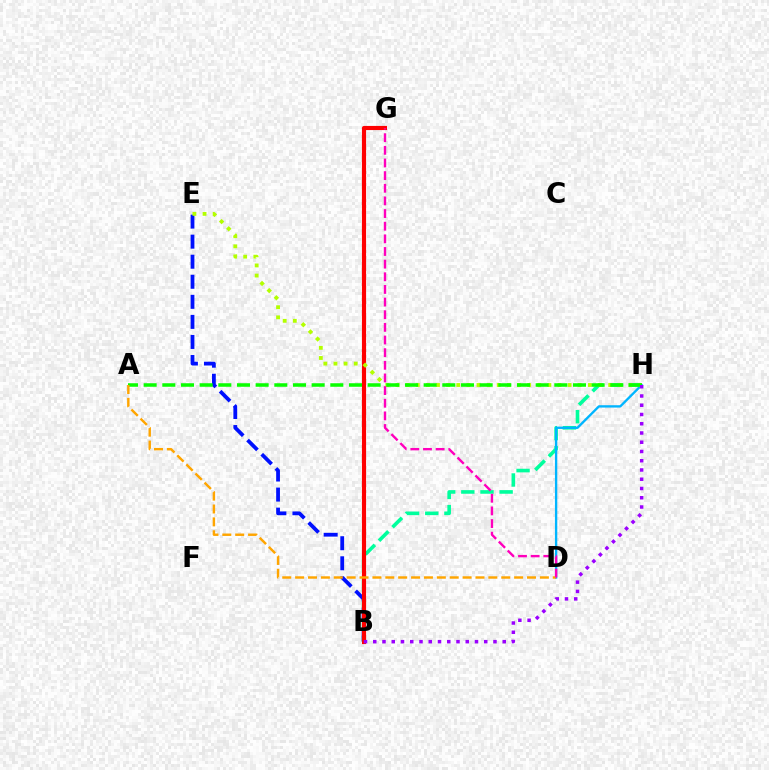{('B', 'H'): [{'color': '#00ff9d', 'line_style': 'dashed', 'thickness': 2.6}, {'color': '#9b00ff', 'line_style': 'dotted', 'thickness': 2.51}], ('D', 'H'): [{'color': '#00b5ff', 'line_style': 'solid', 'thickness': 1.69}], ('B', 'E'): [{'color': '#0010ff', 'line_style': 'dashed', 'thickness': 2.72}], ('B', 'G'): [{'color': '#ff0000', 'line_style': 'solid', 'thickness': 2.98}], ('E', 'H'): [{'color': '#b3ff00', 'line_style': 'dotted', 'thickness': 2.75}], ('A', 'H'): [{'color': '#08ff00', 'line_style': 'dashed', 'thickness': 2.54}], ('A', 'D'): [{'color': '#ffa500', 'line_style': 'dashed', 'thickness': 1.75}], ('D', 'G'): [{'color': '#ff00bd', 'line_style': 'dashed', 'thickness': 1.72}]}